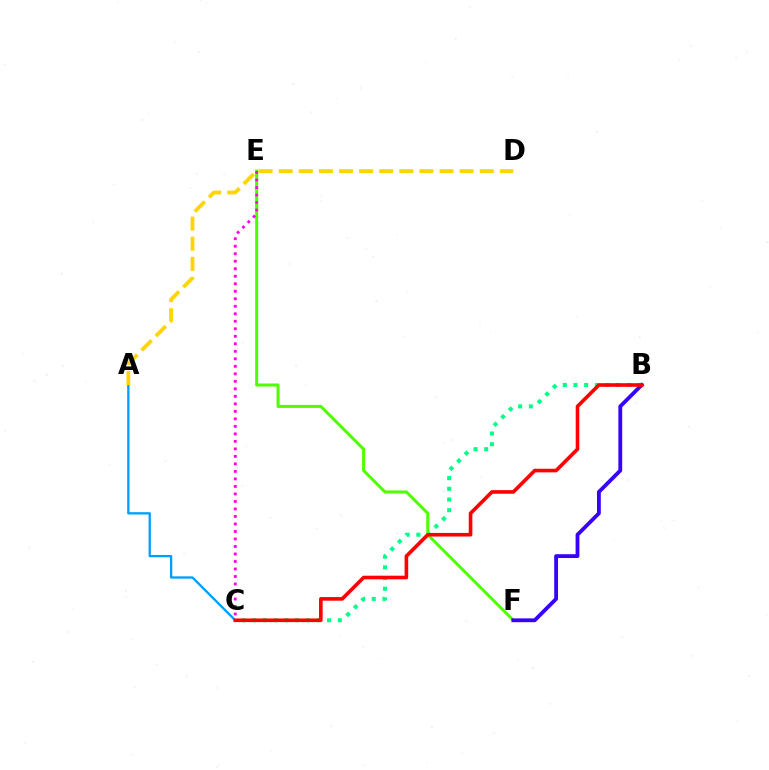{('B', 'C'): [{'color': '#00ff86', 'line_style': 'dotted', 'thickness': 2.91}, {'color': '#ff0000', 'line_style': 'solid', 'thickness': 2.6}], ('A', 'C'): [{'color': '#009eff', 'line_style': 'solid', 'thickness': 1.65}], ('A', 'D'): [{'color': '#ffd500', 'line_style': 'dashed', 'thickness': 2.73}], ('E', 'F'): [{'color': '#4fff00', 'line_style': 'solid', 'thickness': 2.19}], ('B', 'F'): [{'color': '#3700ff', 'line_style': 'solid', 'thickness': 2.75}], ('C', 'E'): [{'color': '#ff00ed', 'line_style': 'dotted', 'thickness': 2.04}]}